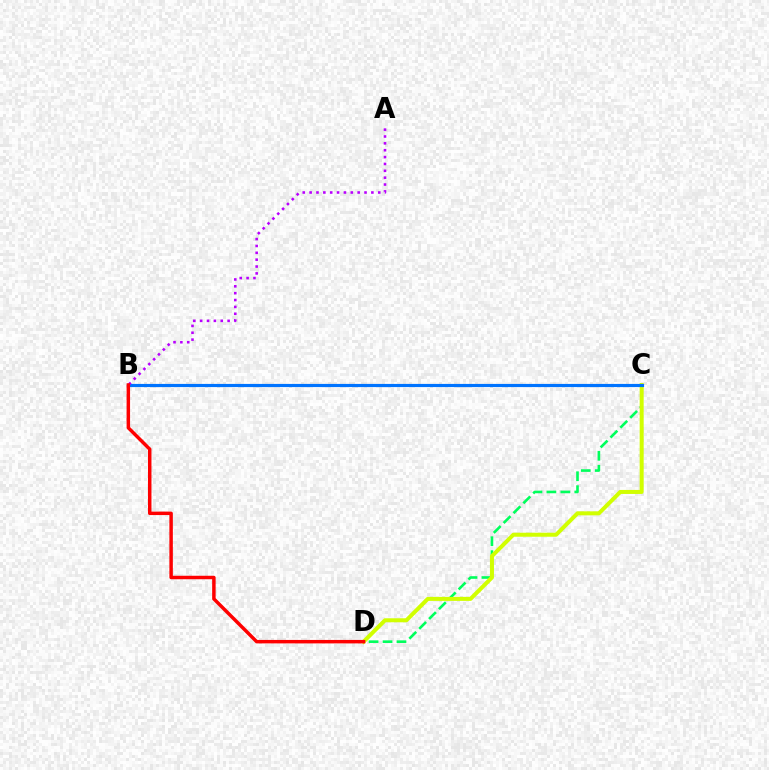{('C', 'D'): [{'color': '#00ff5c', 'line_style': 'dashed', 'thickness': 1.89}, {'color': '#d1ff00', 'line_style': 'solid', 'thickness': 2.89}], ('B', 'C'): [{'color': '#0074ff', 'line_style': 'solid', 'thickness': 2.28}], ('A', 'B'): [{'color': '#b900ff', 'line_style': 'dotted', 'thickness': 1.86}], ('B', 'D'): [{'color': '#ff0000', 'line_style': 'solid', 'thickness': 2.5}]}